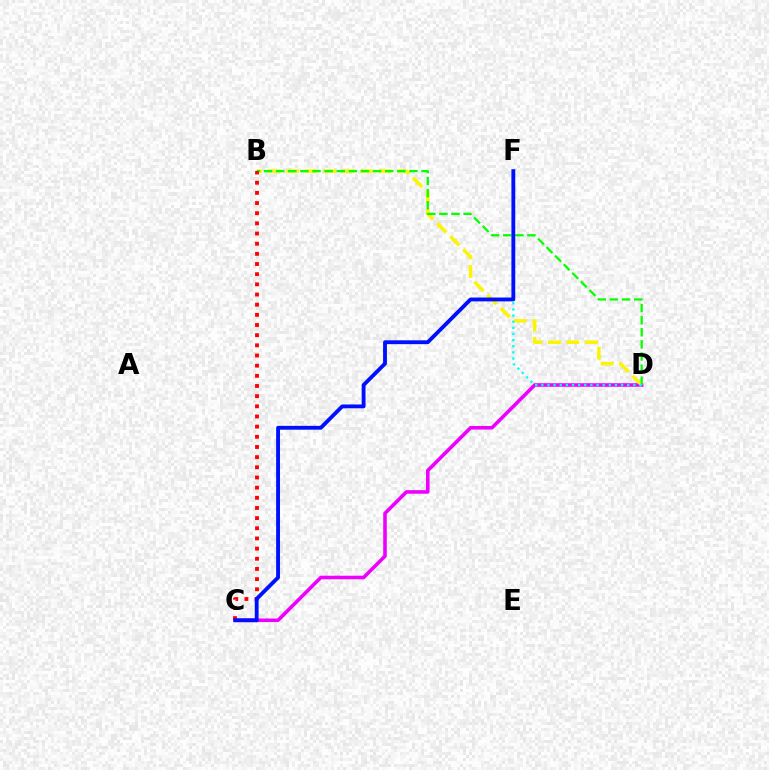{('C', 'D'): [{'color': '#ee00ff', 'line_style': 'solid', 'thickness': 2.58}], ('B', 'D'): [{'color': '#fcf500', 'line_style': 'dashed', 'thickness': 2.51}, {'color': '#08ff00', 'line_style': 'dashed', 'thickness': 1.65}], ('B', 'C'): [{'color': '#ff0000', 'line_style': 'dotted', 'thickness': 2.76}], ('D', 'F'): [{'color': '#00fff6', 'line_style': 'dotted', 'thickness': 1.67}], ('C', 'F'): [{'color': '#0010ff', 'line_style': 'solid', 'thickness': 2.77}]}